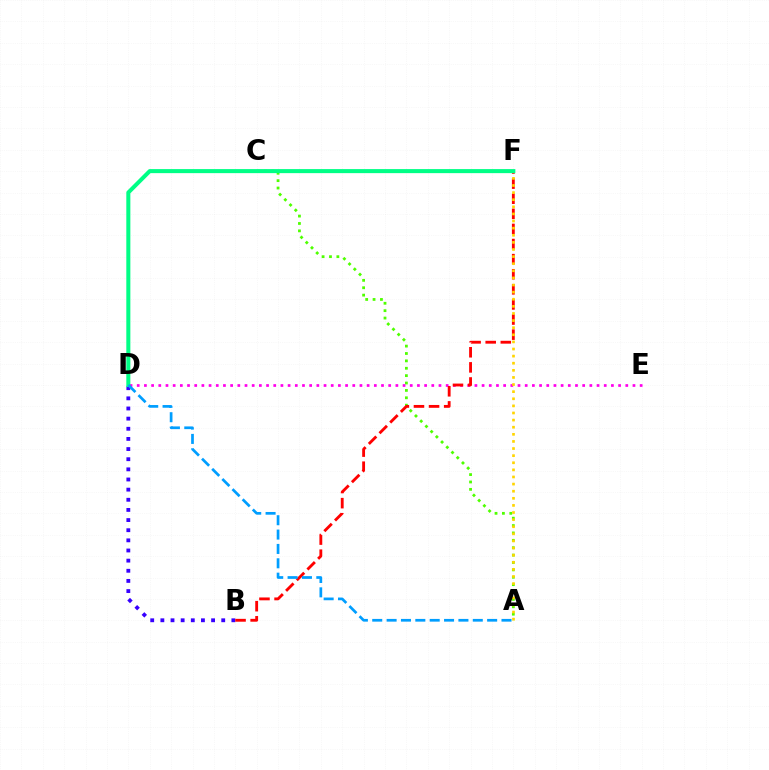{('A', 'C'): [{'color': '#4fff00', 'line_style': 'dotted', 'thickness': 2.01}], ('D', 'E'): [{'color': '#ff00ed', 'line_style': 'dotted', 'thickness': 1.95}], ('B', 'D'): [{'color': '#3700ff', 'line_style': 'dotted', 'thickness': 2.76}], ('B', 'F'): [{'color': '#ff0000', 'line_style': 'dashed', 'thickness': 2.05}], ('A', 'F'): [{'color': '#ffd500', 'line_style': 'dotted', 'thickness': 1.93}], ('D', 'F'): [{'color': '#00ff86', 'line_style': 'solid', 'thickness': 2.91}], ('A', 'D'): [{'color': '#009eff', 'line_style': 'dashed', 'thickness': 1.95}]}